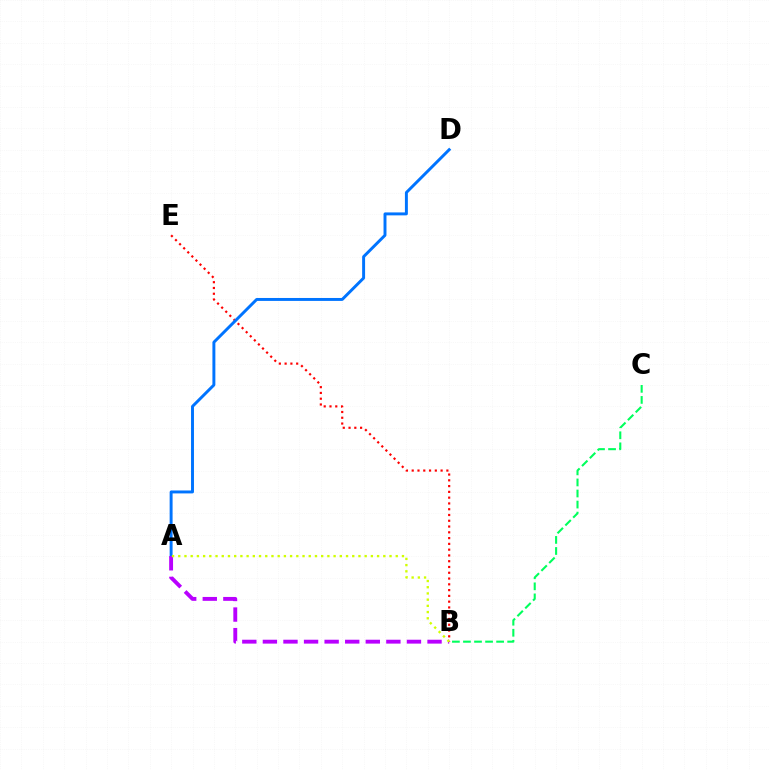{('B', 'E'): [{'color': '#ff0000', 'line_style': 'dotted', 'thickness': 1.57}], ('A', 'D'): [{'color': '#0074ff', 'line_style': 'solid', 'thickness': 2.12}], ('A', 'B'): [{'color': '#b900ff', 'line_style': 'dashed', 'thickness': 2.8}, {'color': '#d1ff00', 'line_style': 'dotted', 'thickness': 1.69}], ('B', 'C'): [{'color': '#00ff5c', 'line_style': 'dashed', 'thickness': 1.5}]}